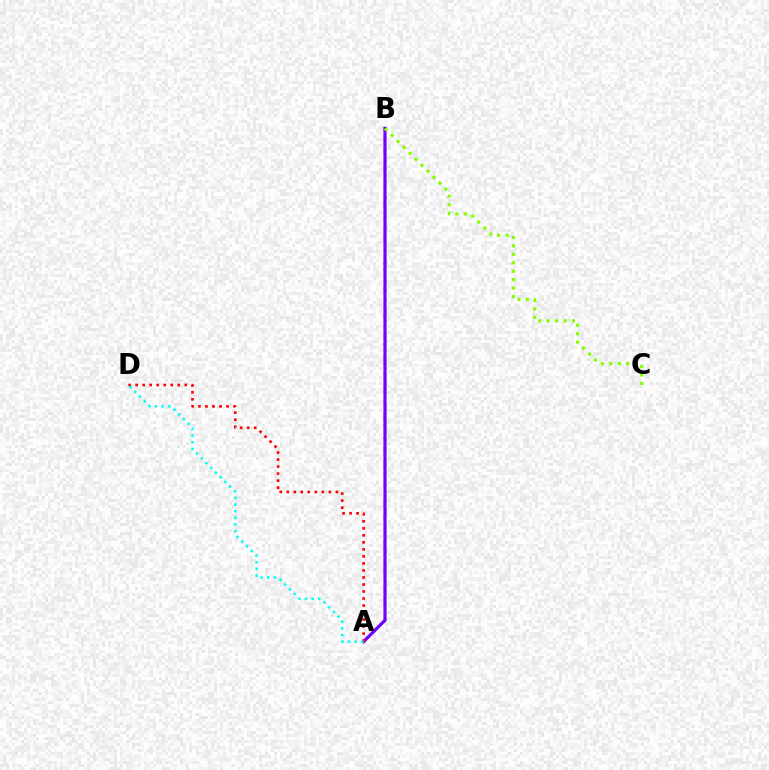{('A', 'B'): [{'color': '#7200ff', 'line_style': 'solid', 'thickness': 2.31}], ('A', 'D'): [{'color': '#ff0000', 'line_style': 'dotted', 'thickness': 1.91}, {'color': '#00fff6', 'line_style': 'dotted', 'thickness': 1.81}], ('B', 'C'): [{'color': '#84ff00', 'line_style': 'dotted', 'thickness': 2.29}]}